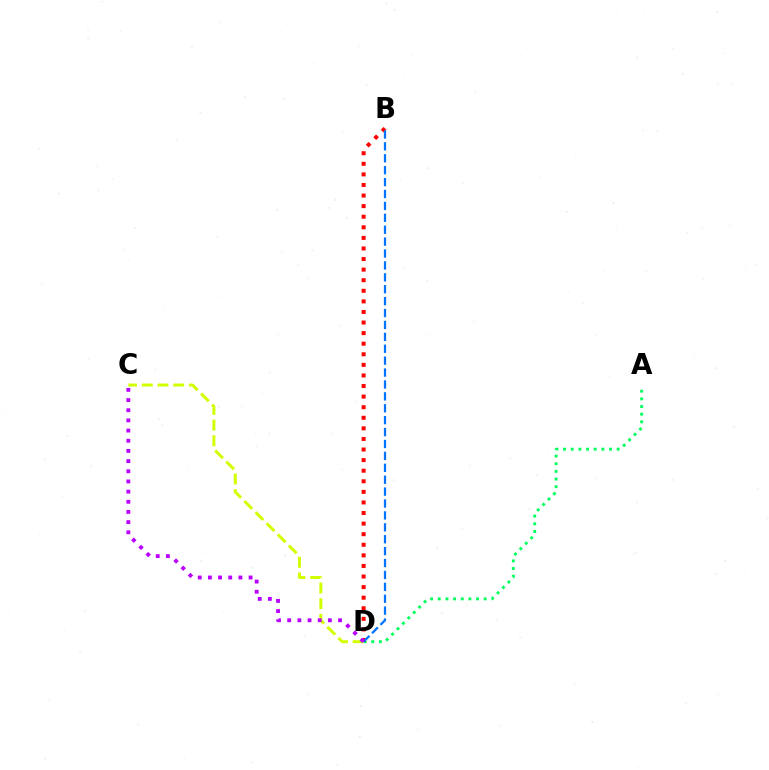{('A', 'D'): [{'color': '#00ff5c', 'line_style': 'dotted', 'thickness': 2.08}], ('B', 'D'): [{'color': '#ff0000', 'line_style': 'dotted', 'thickness': 2.88}, {'color': '#0074ff', 'line_style': 'dashed', 'thickness': 1.62}], ('C', 'D'): [{'color': '#d1ff00', 'line_style': 'dashed', 'thickness': 2.13}, {'color': '#b900ff', 'line_style': 'dotted', 'thickness': 2.76}]}